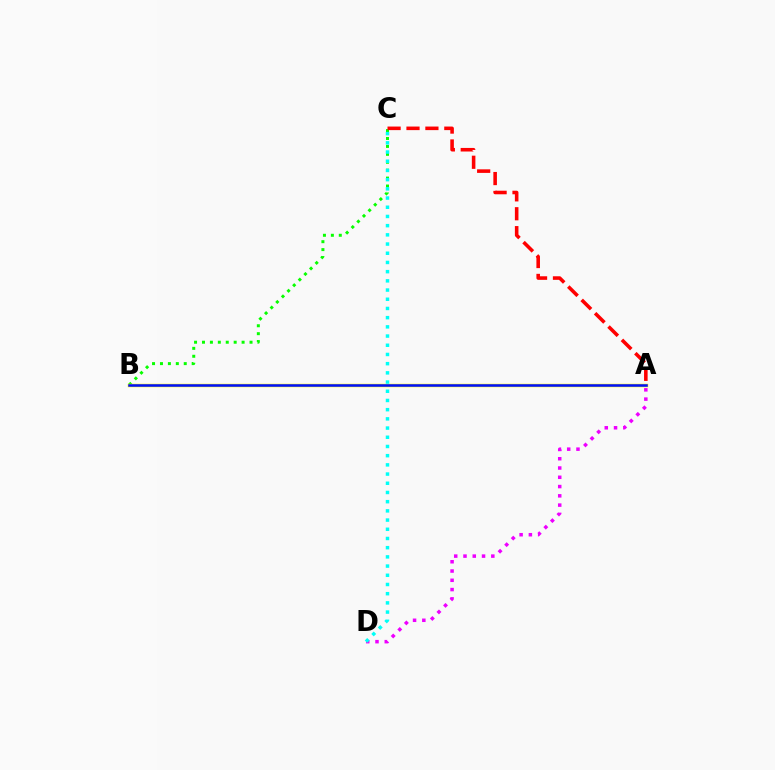{('A', 'D'): [{'color': '#ee00ff', 'line_style': 'dotted', 'thickness': 2.52}], ('B', 'C'): [{'color': '#08ff00', 'line_style': 'dotted', 'thickness': 2.15}], ('A', 'B'): [{'color': '#fcf500', 'line_style': 'solid', 'thickness': 2.48}, {'color': '#0010ff', 'line_style': 'solid', 'thickness': 1.84}], ('C', 'D'): [{'color': '#00fff6', 'line_style': 'dotted', 'thickness': 2.5}], ('A', 'C'): [{'color': '#ff0000', 'line_style': 'dashed', 'thickness': 2.57}]}